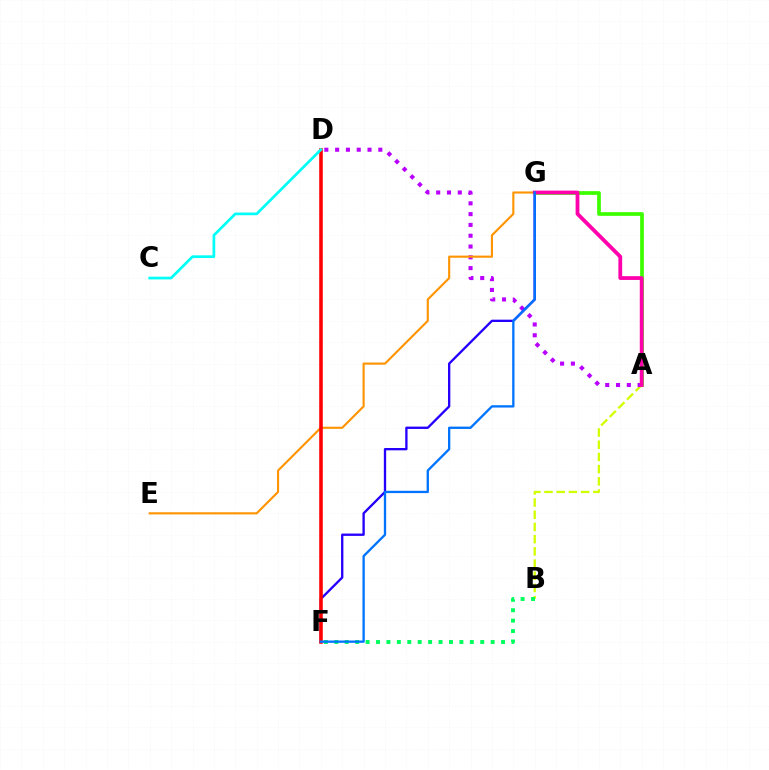{('A', 'B'): [{'color': '#d1ff00', 'line_style': 'dashed', 'thickness': 1.66}], ('A', 'D'): [{'color': '#b900ff', 'line_style': 'dotted', 'thickness': 2.93}], ('F', 'G'): [{'color': '#2500ff', 'line_style': 'solid', 'thickness': 1.68}, {'color': '#0074ff', 'line_style': 'solid', 'thickness': 1.67}], ('B', 'F'): [{'color': '#00ff5c', 'line_style': 'dotted', 'thickness': 2.83}], ('E', 'G'): [{'color': '#ff9400', 'line_style': 'solid', 'thickness': 1.54}], ('A', 'G'): [{'color': '#3dff00', 'line_style': 'solid', 'thickness': 2.67}, {'color': '#ff00ac', 'line_style': 'solid', 'thickness': 2.72}], ('D', 'F'): [{'color': '#ff0000', 'line_style': 'solid', 'thickness': 2.58}], ('C', 'D'): [{'color': '#00fff6', 'line_style': 'solid', 'thickness': 1.95}]}